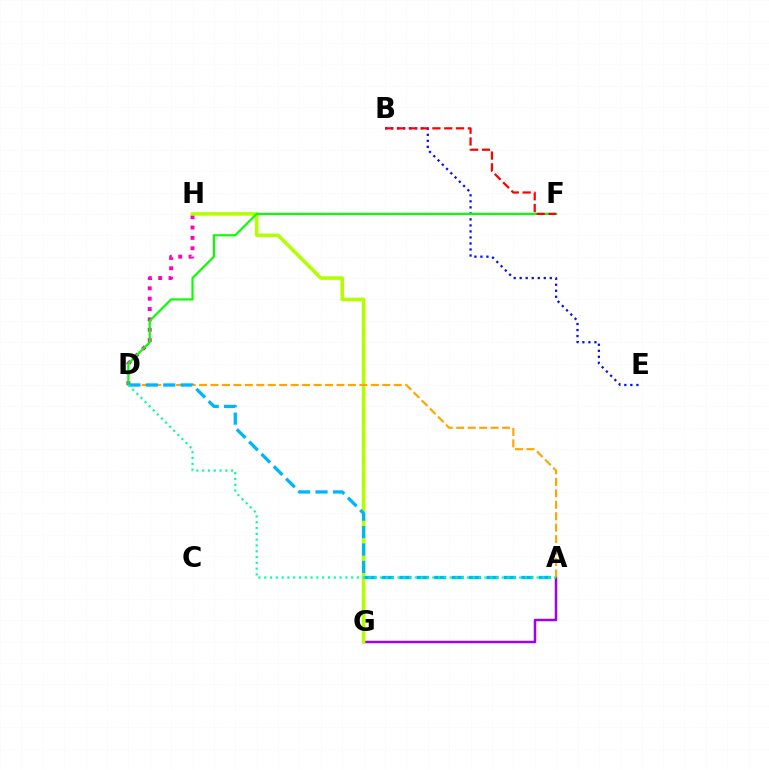{('D', 'H'): [{'color': '#ff00bd', 'line_style': 'dotted', 'thickness': 2.81}], ('B', 'E'): [{'color': '#0010ff', 'line_style': 'dotted', 'thickness': 1.63}], ('A', 'G'): [{'color': '#9b00ff', 'line_style': 'solid', 'thickness': 1.78}], ('G', 'H'): [{'color': '#b3ff00', 'line_style': 'solid', 'thickness': 2.56}], ('D', 'F'): [{'color': '#08ff00', 'line_style': 'solid', 'thickness': 1.57}], ('A', 'D'): [{'color': '#ffa500', 'line_style': 'dashed', 'thickness': 1.56}, {'color': '#00b5ff', 'line_style': 'dashed', 'thickness': 2.37}, {'color': '#00ff9d', 'line_style': 'dotted', 'thickness': 1.57}], ('B', 'F'): [{'color': '#ff0000', 'line_style': 'dashed', 'thickness': 1.61}]}